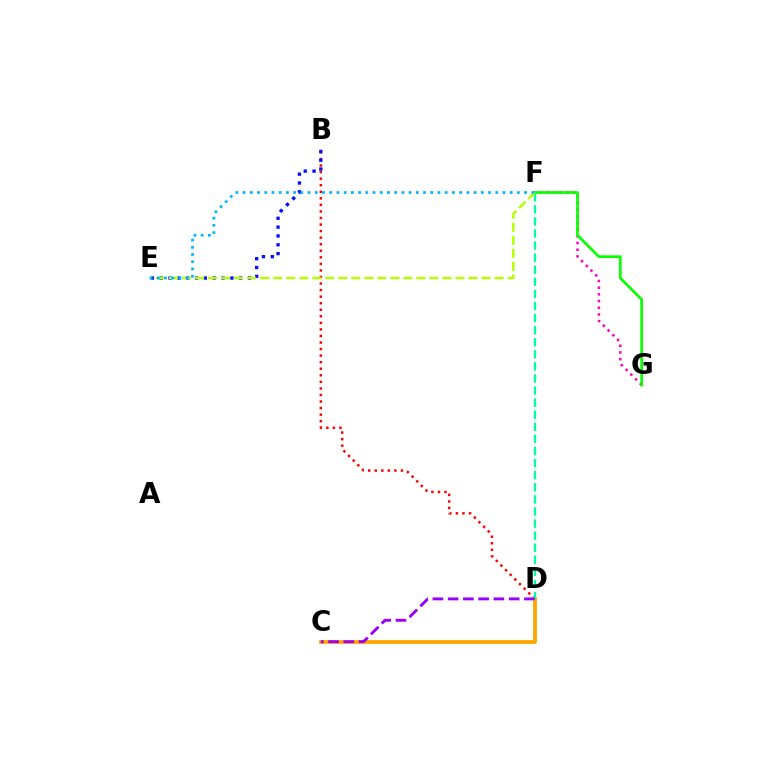{('B', 'D'): [{'color': '#ff0000', 'line_style': 'dotted', 'thickness': 1.78}], ('C', 'D'): [{'color': '#ffa500', 'line_style': 'solid', 'thickness': 2.74}, {'color': '#9b00ff', 'line_style': 'dashed', 'thickness': 2.07}], ('F', 'G'): [{'color': '#ff00bd', 'line_style': 'dotted', 'thickness': 1.82}, {'color': '#08ff00', 'line_style': 'solid', 'thickness': 1.94}], ('D', 'F'): [{'color': '#00ff9d', 'line_style': 'dashed', 'thickness': 1.64}], ('B', 'E'): [{'color': '#0010ff', 'line_style': 'dotted', 'thickness': 2.4}], ('E', 'F'): [{'color': '#b3ff00', 'line_style': 'dashed', 'thickness': 1.77}, {'color': '#00b5ff', 'line_style': 'dotted', 'thickness': 1.96}]}